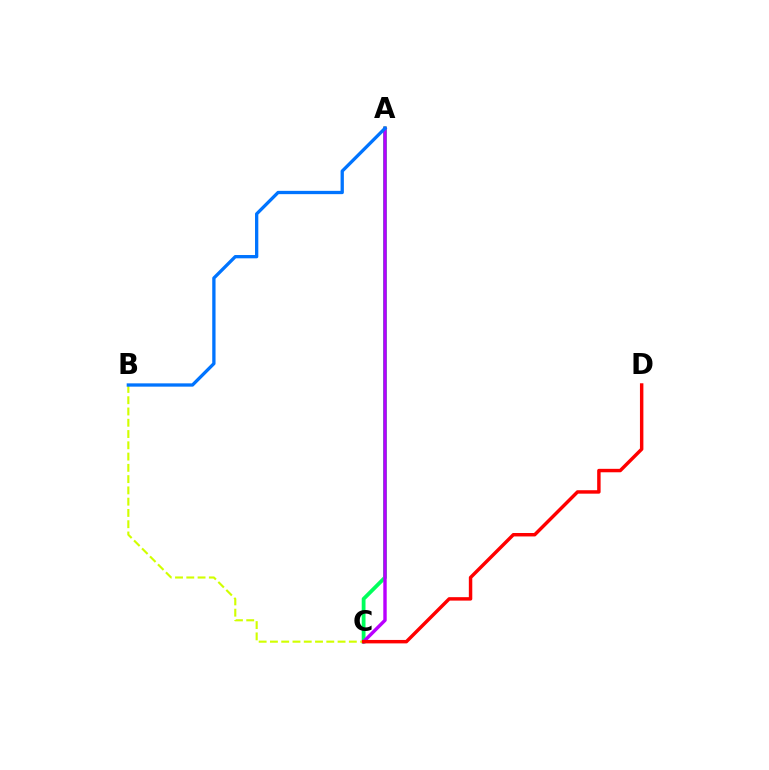{('A', 'C'): [{'color': '#00ff5c', 'line_style': 'solid', 'thickness': 2.73}, {'color': '#b900ff', 'line_style': 'solid', 'thickness': 2.45}], ('B', 'C'): [{'color': '#d1ff00', 'line_style': 'dashed', 'thickness': 1.53}], ('A', 'B'): [{'color': '#0074ff', 'line_style': 'solid', 'thickness': 2.37}], ('C', 'D'): [{'color': '#ff0000', 'line_style': 'solid', 'thickness': 2.48}]}